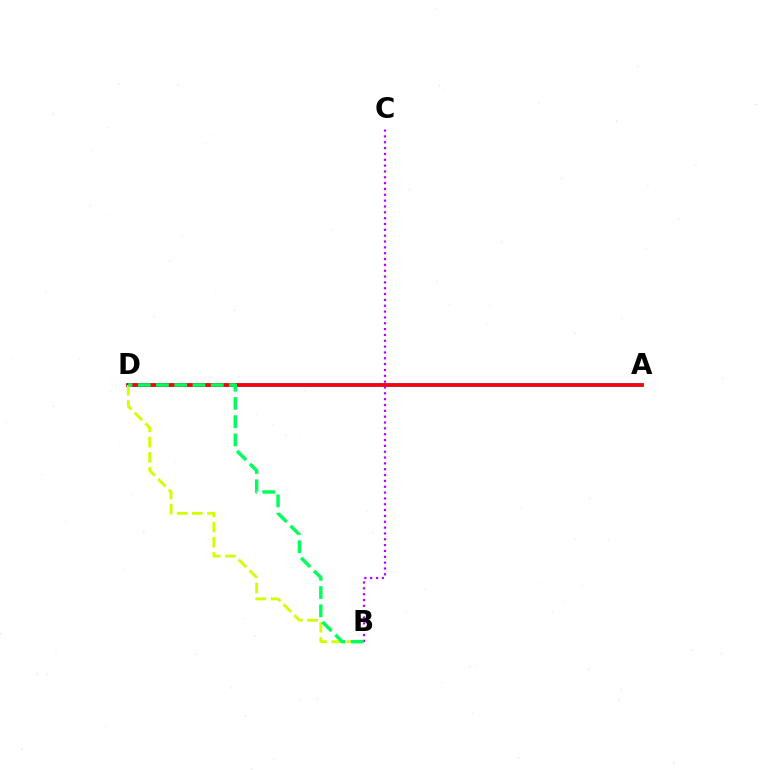{('A', 'D'): [{'color': '#0074ff', 'line_style': 'solid', 'thickness': 2.57}, {'color': '#ff0000', 'line_style': 'solid', 'thickness': 2.55}], ('B', 'D'): [{'color': '#d1ff00', 'line_style': 'dashed', 'thickness': 2.06}, {'color': '#00ff5c', 'line_style': 'dashed', 'thickness': 2.48}], ('B', 'C'): [{'color': '#b900ff', 'line_style': 'dotted', 'thickness': 1.59}]}